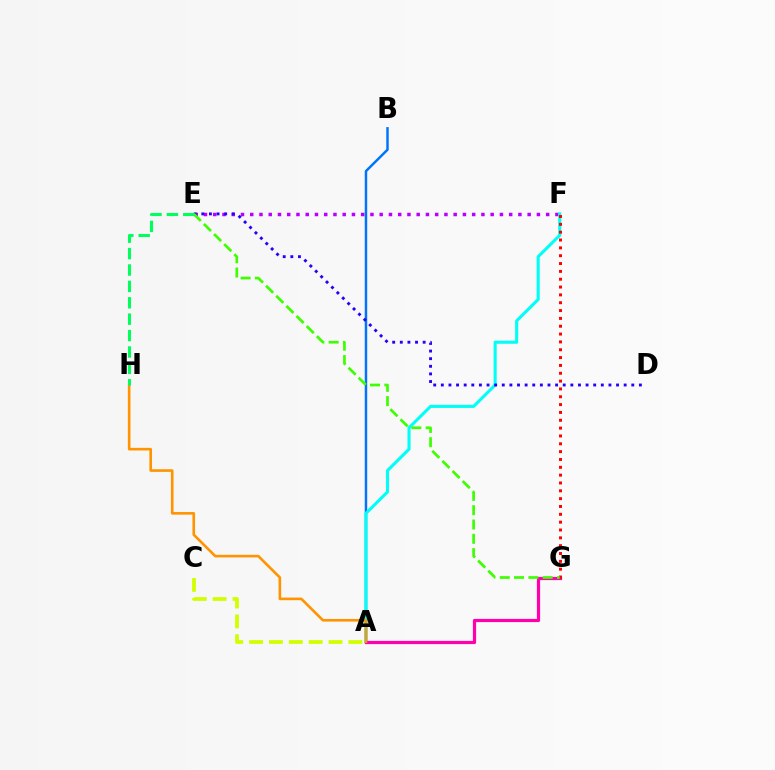{('E', 'F'): [{'color': '#b900ff', 'line_style': 'dotted', 'thickness': 2.51}], ('A', 'B'): [{'color': '#0074ff', 'line_style': 'solid', 'thickness': 1.78}], ('A', 'F'): [{'color': '#00fff6', 'line_style': 'solid', 'thickness': 2.22}], ('D', 'E'): [{'color': '#2500ff', 'line_style': 'dotted', 'thickness': 2.07}], ('A', 'G'): [{'color': '#ff00ac', 'line_style': 'solid', 'thickness': 2.31}], ('F', 'G'): [{'color': '#ff0000', 'line_style': 'dotted', 'thickness': 2.13}], ('E', 'G'): [{'color': '#3dff00', 'line_style': 'dashed', 'thickness': 1.94}], ('A', 'H'): [{'color': '#ff9400', 'line_style': 'solid', 'thickness': 1.89}], ('E', 'H'): [{'color': '#00ff5c', 'line_style': 'dashed', 'thickness': 2.23}], ('A', 'C'): [{'color': '#d1ff00', 'line_style': 'dashed', 'thickness': 2.7}]}